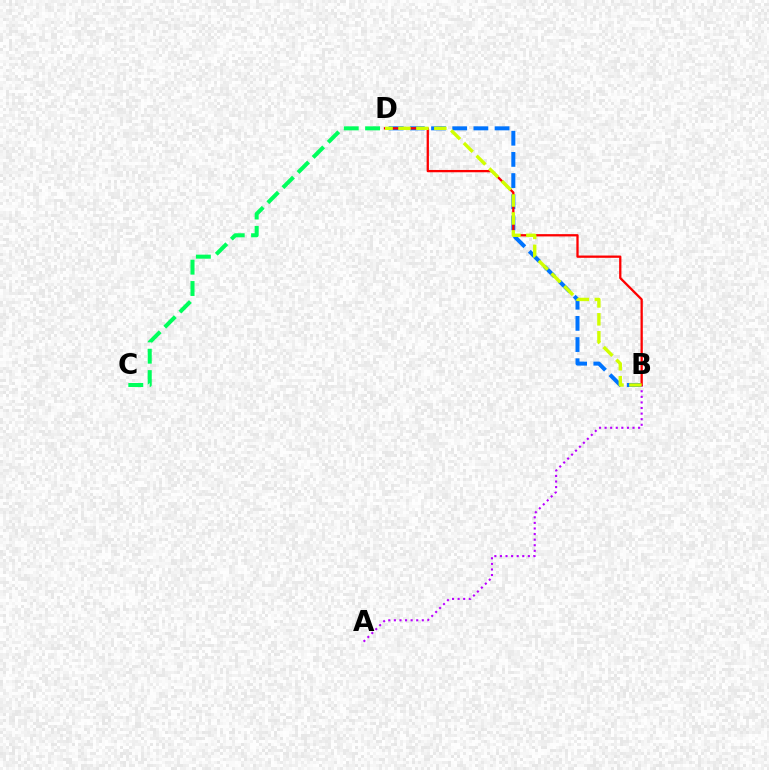{('B', 'D'): [{'color': '#0074ff', 'line_style': 'dashed', 'thickness': 2.88}, {'color': '#ff0000', 'line_style': 'solid', 'thickness': 1.65}, {'color': '#d1ff00', 'line_style': 'dashed', 'thickness': 2.44}], ('A', 'B'): [{'color': '#b900ff', 'line_style': 'dotted', 'thickness': 1.52}], ('C', 'D'): [{'color': '#00ff5c', 'line_style': 'dashed', 'thickness': 2.9}]}